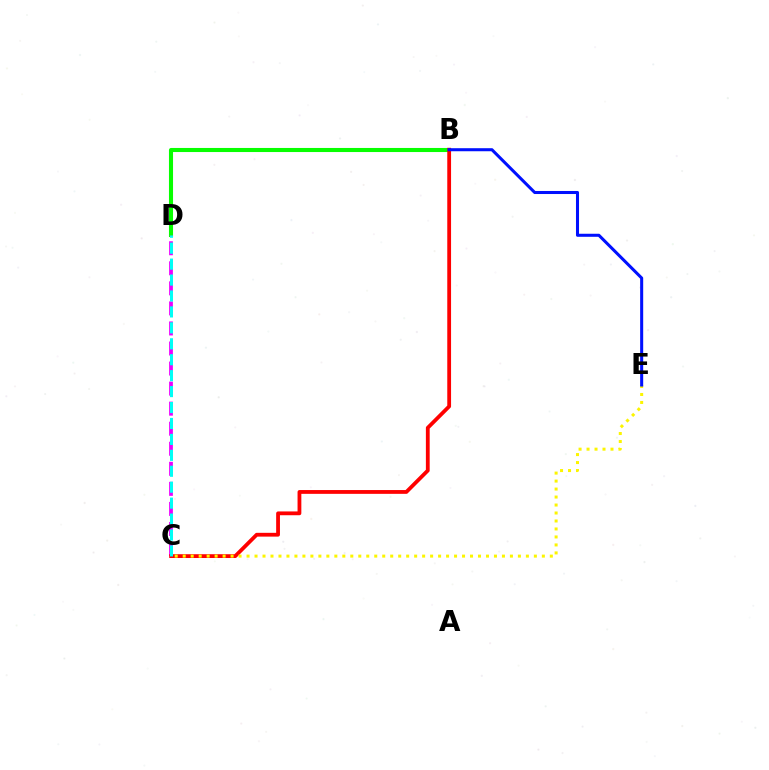{('B', 'D'): [{'color': '#08ff00', 'line_style': 'solid', 'thickness': 2.94}], ('C', 'D'): [{'color': '#ee00ff', 'line_style': 'dashed', 'thickness': 2.72}, {'color': '#00fff6', 'line_style': 'dashed', 'thickness': 2.16}], ('B', 'C'): [{'color': '#ff0000', 'line_style': 'solid', 'thickness': 2.73}], ('C', 'E'): [{'color': '#fcf500', 'line_style': 'dotted', 'thickness': 2.17}], ('B', 'E'): [{'color': '#0010ff', 'line_style': 'solid', 'thickness': 2.19}]}